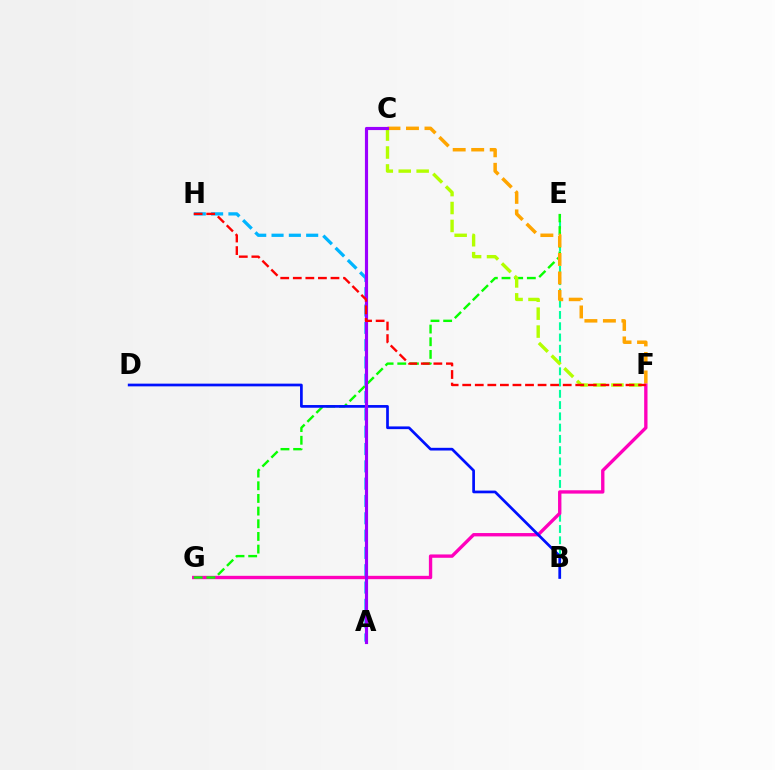{('B', 'E'): [{'color': '#00ff9d', 'line_style': 'dashed', 'thickness': 1.53}], ('A', 'H'): [{'color': '#00b5ff', 'line_style': 'dashed', 'thickness': 2.35}], ('F', 'G'): [{'color': '#ff00bd', 'line_style': 'solid', 'thickness': 2.41}], ('E', 'G'): [{'color': '#08ff00', 'line_style': 'dashed', 'thickness': 1.72}], ('C', 'F'): [{'color': '#ffa500', 'line_style': 'dashed', 'thickness': 2.51}, {'color': '#b3ff00', 'line_style': 'dashed', 'thickness': 2.43}], ('B', 'D'): [{'color': '#0010ff', 'line_style': 'solid', 'thickness': 1.95}], ('A', 'C'): [{'color': '#9b00ff', 'line_style': 'solid', 'thickness': 2.27}], ('F', 'H'): [{'color': '#ff0000', 'line_style': 'dashed', 'thickness': 1.71}]}